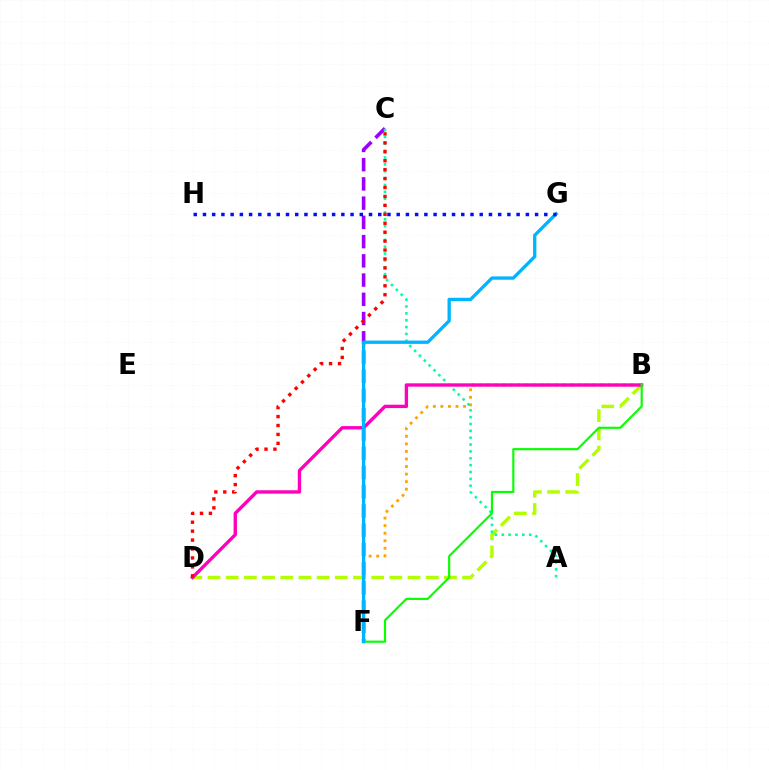{('B', 'D'): [{'color': '#b3ff00', 'line_style': 'dashed', 'thickness': 2.47}, {'color': '#ff00bd', 'line_style': 'solid', 'thickness': 2.42}], ('C', 'F'): [{'color': '#9b00ff', 'line_style': 'dashed', 'thickness': 2.61}], ('B', 'F'): [{'color': '#ffa500', 'line_style': 'dotted', 'thickness': 2.05}, {'color': '#08ff00', 'line_style': 'solid', 'thickness': 1.55}], ('A', 'C'): [{'color': '#00ff9d', 'line_style': 'dotted', 'thickness': 1.86}], ('F', 'G'): [{'color': '#00b5ff', 'line_style': 'solid', 'thickness': 2.39}], ('G', 'H'): [{'color': '#0010ff', 'line_style': 'dotted', 'thickness': 2.51}], ('C', 'D'): [{'color': '#ff0000', 'line_style': 'dotted', 'thickness': 2.43}]}